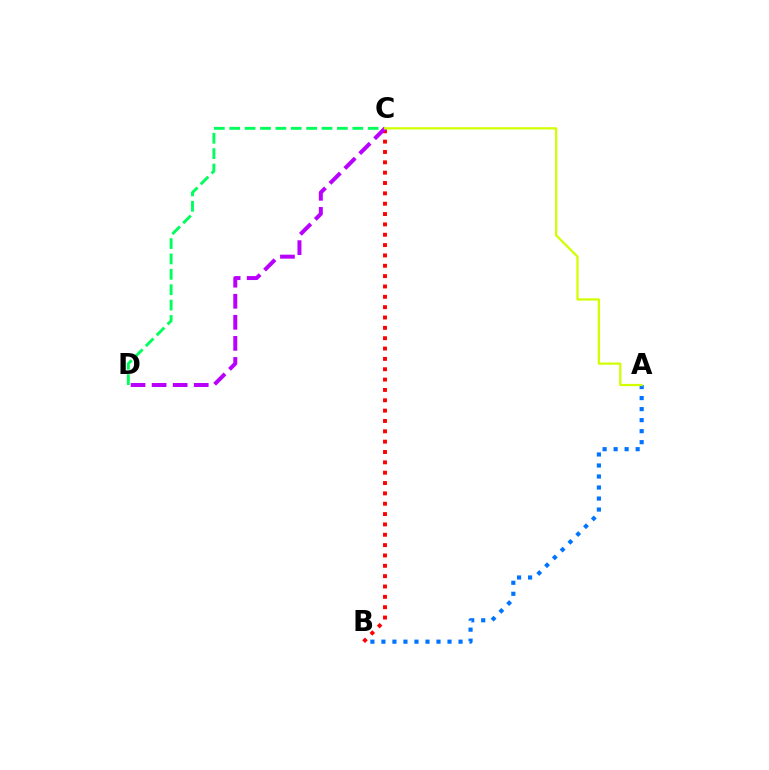{('C', 'D'): [{'color': '#00ff5c', 'line_style': 'dashed', 'thickness': 2.09}, {'color': '#b900ff', 'line_style': 'dashed', 'thickness': 2.86}], ('B', 'C'): [{'color': '#ff0000', 'line_style': 'dotted', 'thickness': 2.81}], ('A', 'B'): [{'color': '#0074ff', 'line_style': 'dotted', 'thickness': 2.99}], ('A', 'C'): [{'color': '#d1ff00', 'line_style': 'solid', 'thickness': 1.62}]}